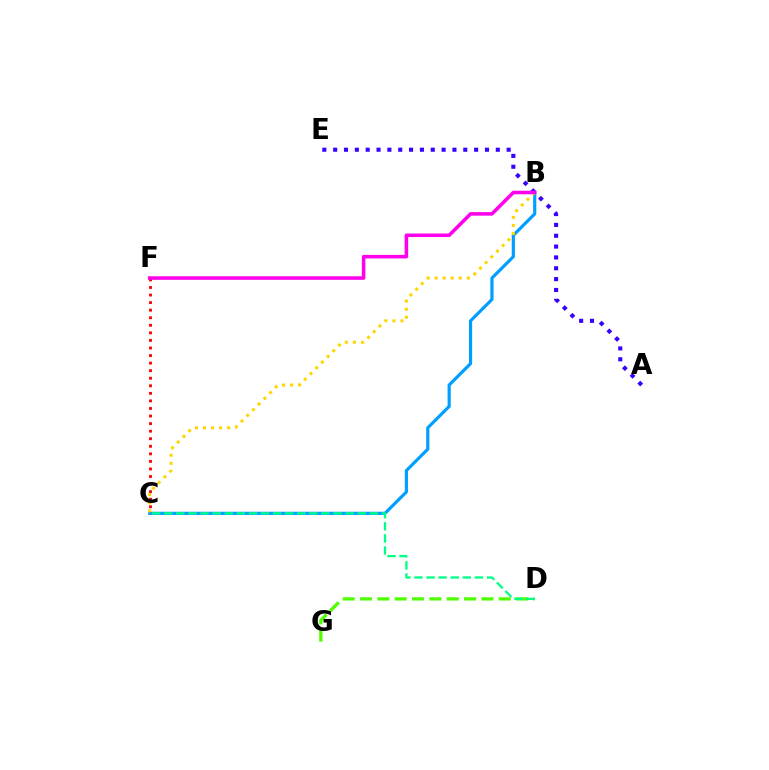{('C', 'F'): [{'color': '#ff0000', 'line_style': 'dotted', 'thickness': 2.05}], ('D', 'G'): [{'color': '#4fff00', 'line_style': 'dashed', 'thickness': 2.36}], ('A', 'E'): [{'color': '#3700ff', 'line_style': 'dotted', 'thickness': 2.95}], ('B', 'C'): [{'color': '#009eff', 'line_style': 'solid', 'thickness': 2.28}, {'color': '#ffd500', 'line_style': 'dotted', 'thickness': 2.19}], ('C', 'D'): [{'color': '#00ff86', 'line_style': 'dashed', 'thickness': 1.64}], ('B', 'F'): [{'color': '#ff00ed', 'line_style': 'solid', 'thickness': 2.55}]}